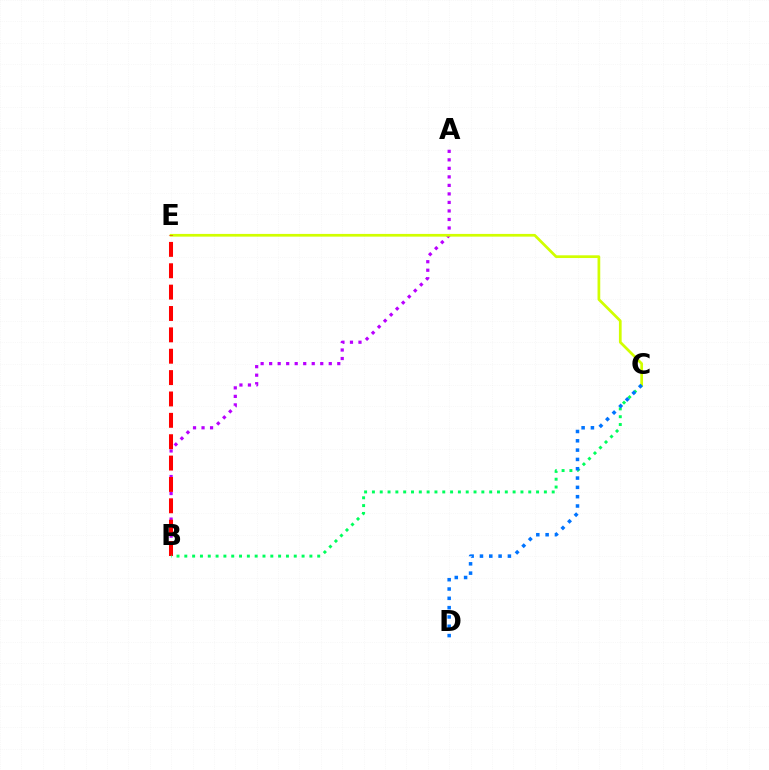{('A', 'B'): [{'color': '#b900ff', 'line_style': 'dotted', 'thickness': 2.31}], ('C', 'E'): [{'color': '#d1ff00', 'line_style': 'solid', 'thickness': 1.96}], ('B', 'E'): [{'color': '#ff0000', 'line_style': 'dashed', 'thickness': 2.9}], ('B', 'C'): [{'color': '#00ff5c', 'line_style': 'dotted', 'thickness': 2.12}], ('C', 'D'): [{'color': '#0074ff', 'line_style': 'dotted', 'thickness': 2.53}]}